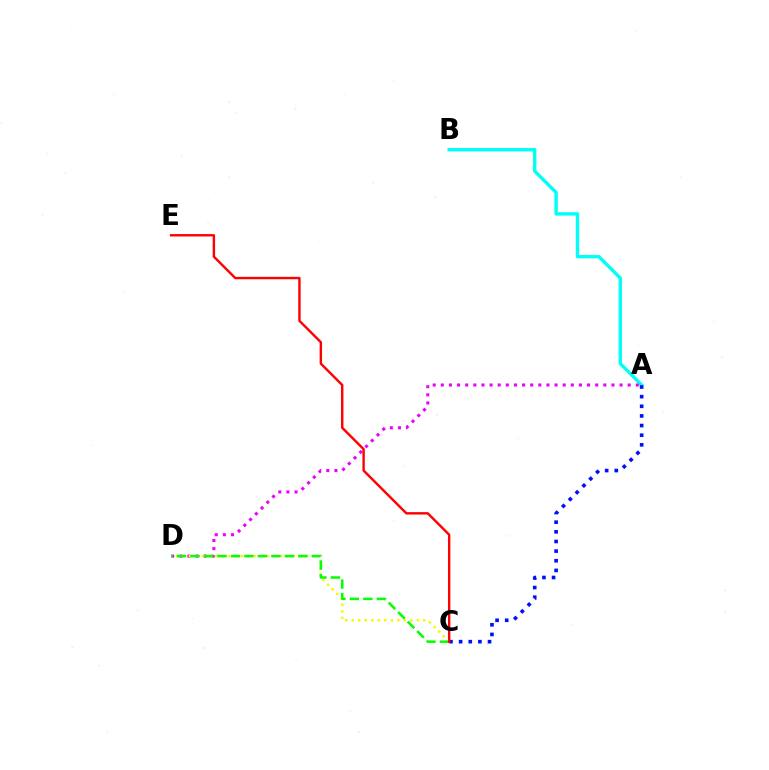{('A', 'B'): [{'color': '#00fff6', 'line_style': 'solid', 'thickness': 2.44}], ('A', 'D'): [{'color': '#ee00ff', 'line_style': 'dotted', 'thickness': 2.21}], ('A', 'C'): [{'color': '#0010ff', 'line_style': 'dotted', 'thickness': 2.62}], ('C', 'D'): [{'color': '#fcf500', 'line_style': 'dotted', 'thickness': 1.77}, {'color': '#08ff00', 'line_style': 'dashed', 'thickness': 1.83}], ('C', 'E'): [{'color': '#ff0000', 'line_style': 'solid', 'thickness': 1.73}]}